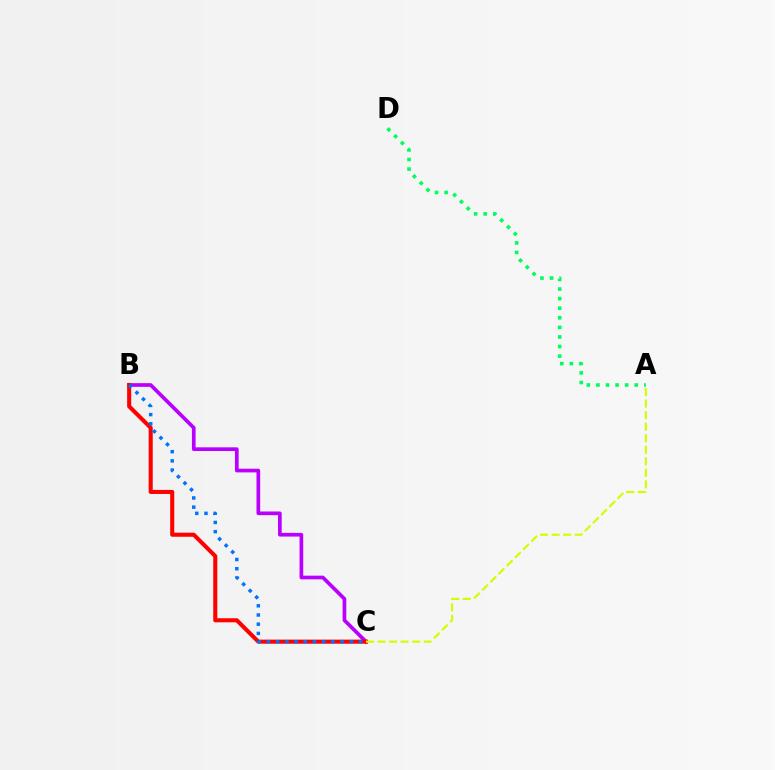{('B', 'C'): [{'color': '#b900ff', 'line_style': 'solid', 'thickness': 2.65}, {'color': '#ff0000', 'line_style': 'solid', 'thickness': 2.93}, {'color': '#0074ff', 'line_style': 'dotted', 'thickness': 2.5}], ('A', 'C'): [{'color': '#d1ff00', 'line_style': 'dashed', 'thickness': 1.57}], ('A', 'D'): [{'color': '#00ff5c', 'line_style': 'dotted', 'thickness': 2.6}]}